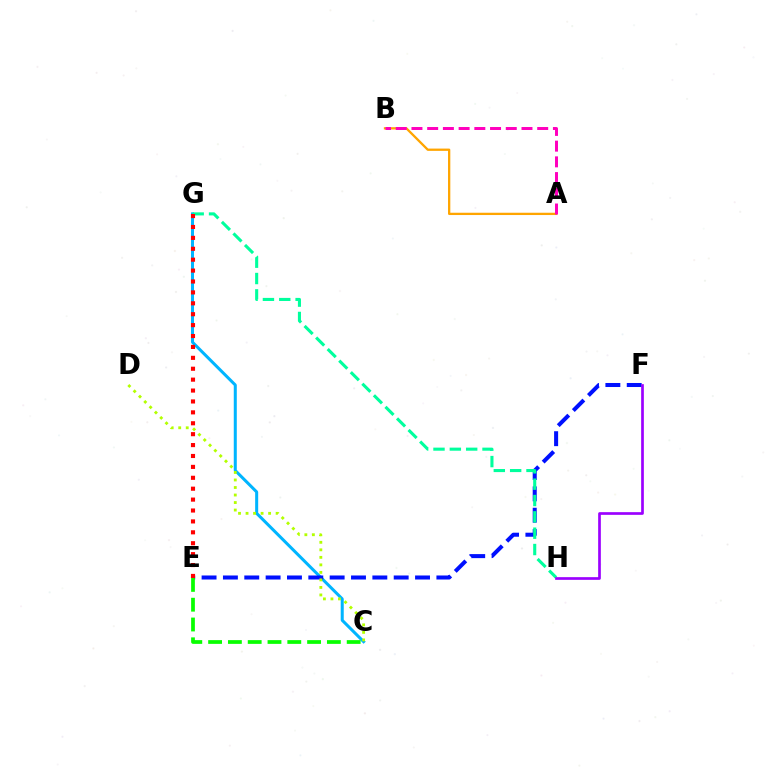{('C', 'G'): [{'color': '#00b5ff', 'line_style': 'solid', 'thickness': 2.18}], ('A', 'B'): [{'color': '#ffa500', 'line_style': 'solid', 'thickness': 1.65}, {'color': '#ff00bd', 'line_style': 'dashed', 'thickness': 2.14}], ('E', 'F'): [{'color': '#0010ff', 'line_style': 'dashed', 'thickness': 2.9}], ('G', 'H'): [{'color': '#00ff9d', 'line_style': 'dashed', 'thickness': 2.22}], ('E', 'G'): [{'color': '#ff0000', 'line_style': 'dotted', 'thickness': 2.96}], ('F', 'H'): [{'color': '#9b00ff', 'line_style': 'solid', 'thickness': 1.94}], ('C', 'E'): [{'color': '#08ff00', 'line_style': 'dashed', 'thickness': 2.69}], ('C', 'D'): [{'color': '#b3ff00', 'line_style': 'dotted', 'thickness': 2.04}]}